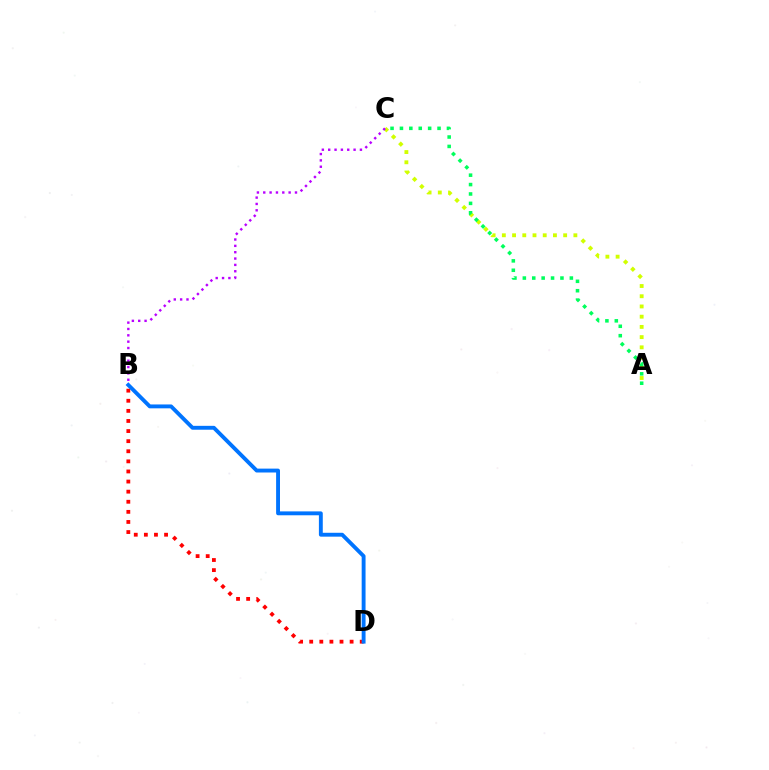{('A', 'C'): [{'color': '#d1ff00', 'line_style': 'dotted', 'thickness': 2.78}, {'color': '#00ff5c', 'line_style': 'dotted', 'thickness': 2.55}], ('B', 'D'): [{'color': '#ff0000', 'line_style': 'dotted', 'thickness': 2.74}, {'color': '#0074ff', 'line_style': 'solid', 'thickness': 2.79}], ('B', 'C'): [{'color': '#b900ff', 'line_style': 'dotted', 'thickness': 1.72}]}